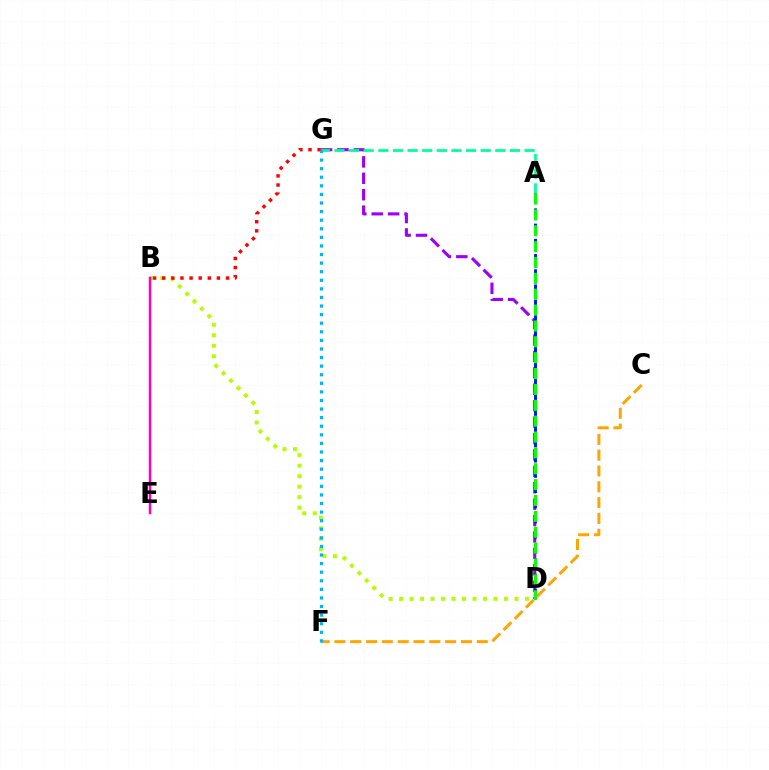{('D', 'G'): [{'color': '#9b00ff', 'line_style': 'dashed', 'thickness': 2.23}], ('C', 'F'): [{'color': '#ffa500', 'line_style': 'dashed', 'thickness': 2.15}], ('B', 'D'): [{'color': '#b3ff00', 'line_style': 'dotted', 'thickness': 2.85}], ('A', 'G'): [{'color': '#00ff9d', 'line_style': 'dashed', 'thickness': 1.99}], ('B', 'E'): [{'color': '#ff00bd', 'line_style': 'solid', 'thickness': 1.79}], ('B', 'G'): [{'color': '#ff0000', 'line_style': 'dotted', 'thickness': 2.48}], ('A', 'D'): [{'color': '#0010ff', 'line_style': 'dashed', 'thickness': 2.07}, {'color': '#08ff00', 'line_style': 'dashed', 'thickness': 2.16}], ('F', 'G'): [{'color': '#00b5ff', 'line_style': 'dotted', 'thickness': 2.33}]}